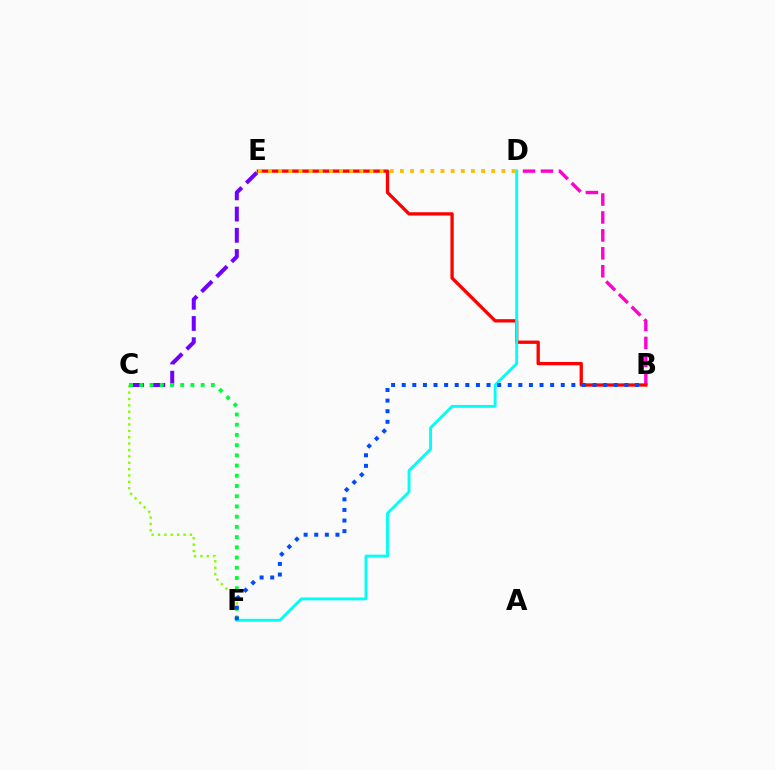{('B', 'D'): [{'color': '#ff00cf', 'line_style': 'dashed', 'thickness': 2.43}], ('C', 'E'): [{'color': '#7200ff', 'line_style': 'dashed', 'thickness': 2.88}], ('B', 'E'): [{'color': '#ff0000', 'line_style': 'solid', 'thickness': 2.38}], ('D', 'E'): [{'color': '#ffbd00', 'line_style': 'dotted', 'thickness': 2.76}], ('C', 'F'): [{'color': '#84ff00', 'line_style': 'dotted', 'thickness': 1.73}, {'color': '#00ff39', 'line_style': 'dotted', 'thickness': 2.78}], ('D', 'F'): [{'color': '#00fff6', 'line_style': 'solid', 'thickness': 2.08}], ('B', 'F'): [{'color': '#004bff', 'line_style': 'dotted', 'thickness': 2.88}]}